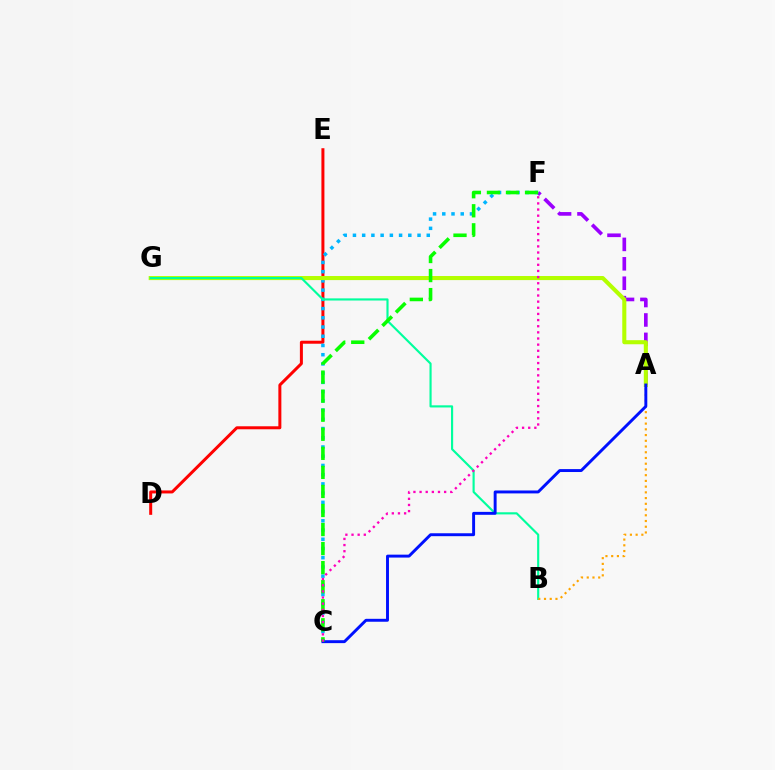{('D', 'E'): [{'color': '#ff0000', 'line_style': 'solid', 'thickness': 2.16}], ('C', 'F'): [{'color': '#00b5ff', 'line_style': 'dotted', 'thickness': 2.51}, {'color': '#08ff00', 'line_style': 'dashed', 'thickness': 2.59}, {'color': '#ff00bd', 'line_style': 'dotted', 'thickness': 1.67}], ('A', 'F'): [{'color': '#9b00ff', 'line_style': 'dashed', 'thickness': 2.64}], ('A', 'G'): [{'color': '#b3ff00', 'line_style': 'solid', 'thickness': 2.93}], ('B', 'G'): [{'color': '#00ff9d', 'line_style': 'solid', 'thickness': 1.54}], ('A', 'B'): [{'color': '#ffa500', 'line_style': 'dotted', 'thickness': 1.56}], ('A', 'C'): [{'color': '#0010ff', 'line_style': 'solid', 'thickness': 2.11}]}